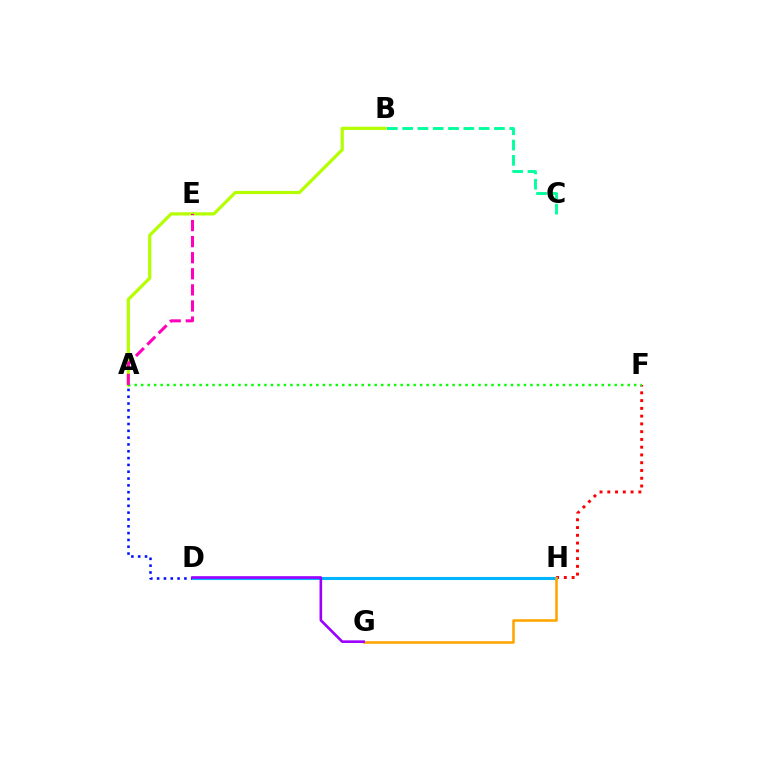{('F', 'H'): [{'color': '#ff0000', 'line_style': 'dotted', 'thickness': 2.11}], ('A', 'B'): [{'color': '#b3ff00', 'line_style': 'solid', 'thickness': 2.3}], ('A', 'D'): [{'color': '#0010ff', 'line_style': 'dotted', 'thickness': 1.85}], ('B', 'C'): [{'color': '#00ff9d', 'line_style': 'dashed', 'thickness': 2.08}], ('D', 'H'): [{'color': '#00b5ff', 'line_style': 'solid', 'thickness': 2.2}], ('G', 'H'): [{'color': '#ffa500', 'line_style': 'solid', 'thickness': 1.86}], ('A', 'F'): [{'color': '#08ff00', 'line_style': 'dotted', 'thickness': 1.76}], ('D', 'G'): [{'color': '#9b00ff', 'line_style': 'solid', 'thickness': 1.89}], ('A', 'E'): [{'color': '#ff00bd', 'line_style': 'dashed', 'thickness': 2.18}]}